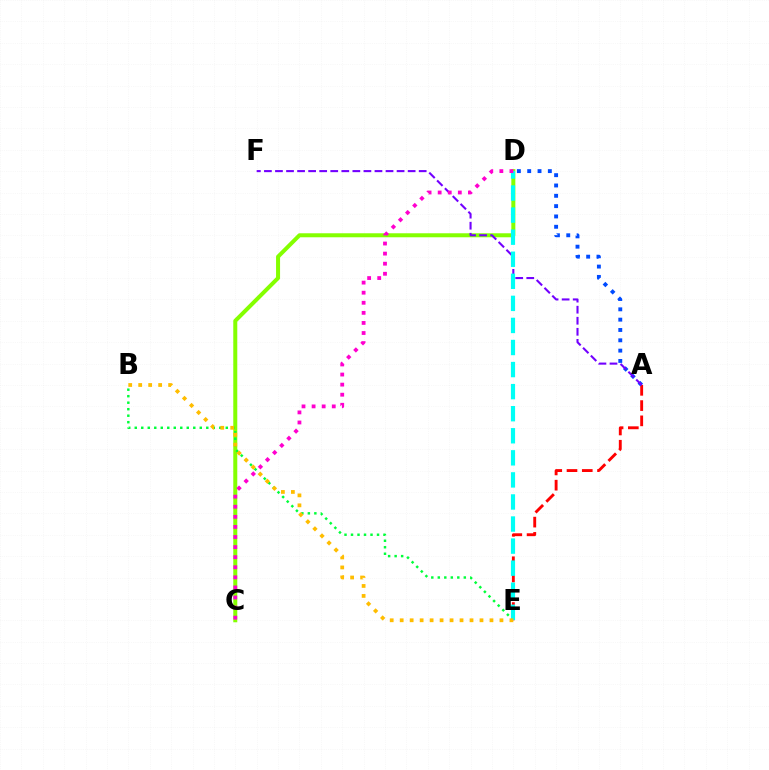{('A', 'E'): [{'color': '#ff0000', 'line_style': 'dashed', 'thickness': 2.07}], ('C', 'D'): [{'color': '#84ff00', 'line_style': 'solid', 'thickness': 2.89}, {'color': '#ff00cf', 'line_style': 'dotted', 'thickness': 2.74}], ('A', 'D'): [{'color': '#004bff', 'line_style': 'dotted', 'thickness': 2.8}], ('A', 'F'): [{'color': '#7200ff', 'line_style': 'dashed', 'thickness': 1.5}], ('B', 'E'): [{'color': '#00ff39', 'line_style': 'dotted', 'thickness': 1.77}, {'color': '#ffbd00', 'line_style': 'dotted', 'thickness': 2.71}], ('D', 'E'): [{'color': '#00fff6', 'line_style': 'dashed', 'thickness': 3.0}]}